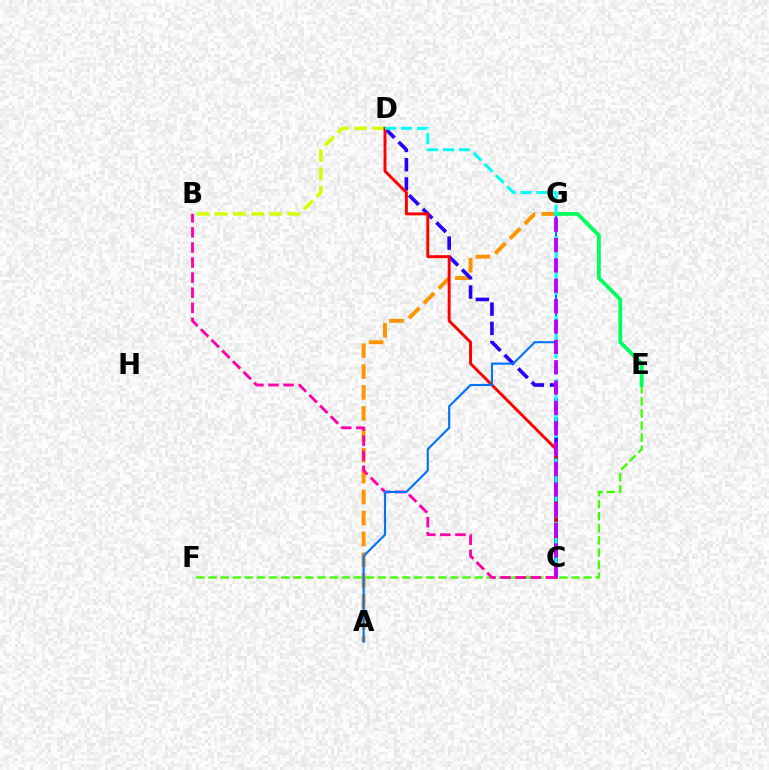{('B', 'D'): [{'color': '#d1ff00', 'line_style': 'dashed', 'thickness': 2.47}], ('A', 'G'): [{'color': '#ff9400', 'line_style': 'dashed', 'thickness': 2.84}, {'color': '#0074ff', 'line_style': 'solid', 'thickness': 1.54}], ('E', 'F'): [{'color': '#3dff00', 'line_style': 'dashed', 'thickness': 1.64}], ('C', 'D'): [{'color': '#2500ff', 'line_style': 'dashed', 'thickness': 2.61}, {'color': '#ff0000', 'line_style': 'solid', 'thickness': 2.11}, {'color': '#00fff6', 'line_style': 'dashed', 'thickness': 2.16}], ('E', 'G'): [{'color': '#00ff5c', 'line_style': 'solid', 'thickness': 2.74}], ('B', 'C'): [{'color': '#ff00ac', 'line_style': 'dashed', 'thickness': 2.05}], ('C', 'G'): [{'color': '#b900ff', 'line_style': 'dashed', 'thickness': 2.77}]}